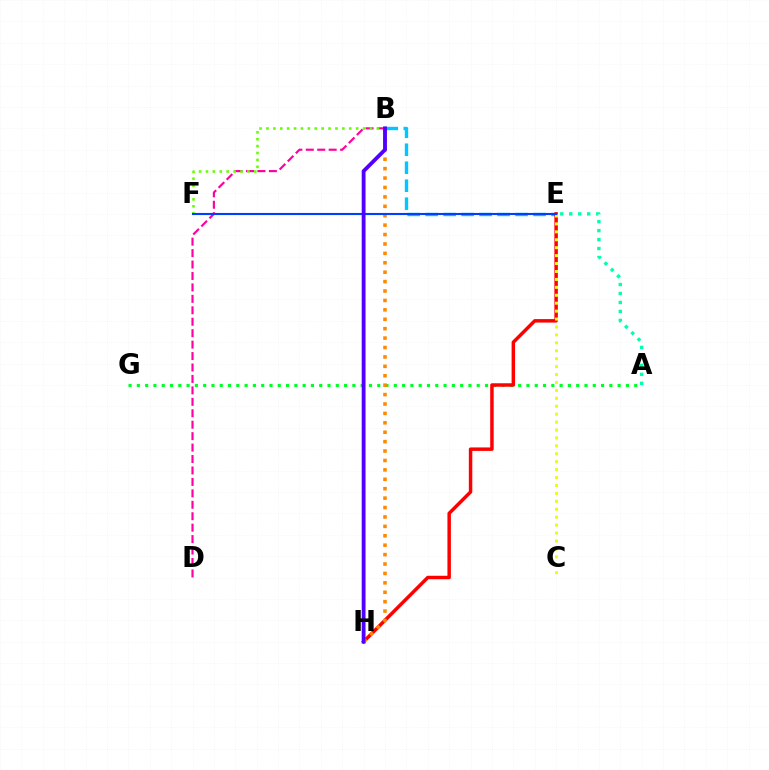{('A', 'G'): [{'color': '#00ff27', 'line_style': 'dotted', 'thickness': 2.25}], ('B', 'E'): [{'color': '#00c7ff', 'line_style': 'dashed', 'thickness': 2.44}], ('B', 'D'): [{'color': '#ff00a0', 'line_style': 'dashed', 'thickness': 1.55}], ('B', 'F'): [{'color': '#66ff00', 'line_style': 'dotted', 'thickness': 1.87}], ('E', 'H'): [{'color': '#ff0000', 'line_style': 'solid', 'thickness': 2.5}], ('B', 'H'): [{'color': '#ff8800', 'line_style': 'dotted', 'thickness': 2.56}, {'color': '#d600ff', 'line_style': 'solid', 'thickness': 1.69}, {'color': '#4f00ff', 'line_style': 'solid', 'thickness': 2.75}], ('A', 'E'): [{'color': '#00ffaf', 'line_style': 'dotted', 'thickness': 2.44}], ('C', 'E'): [{'color': '#eeff00', 'line_style': 'dotted', 'thickness': 2.15}], ('E', 'F'): [{'color': '#003fff', 'line_style': 'solid', 'thickness': 1.52}]}